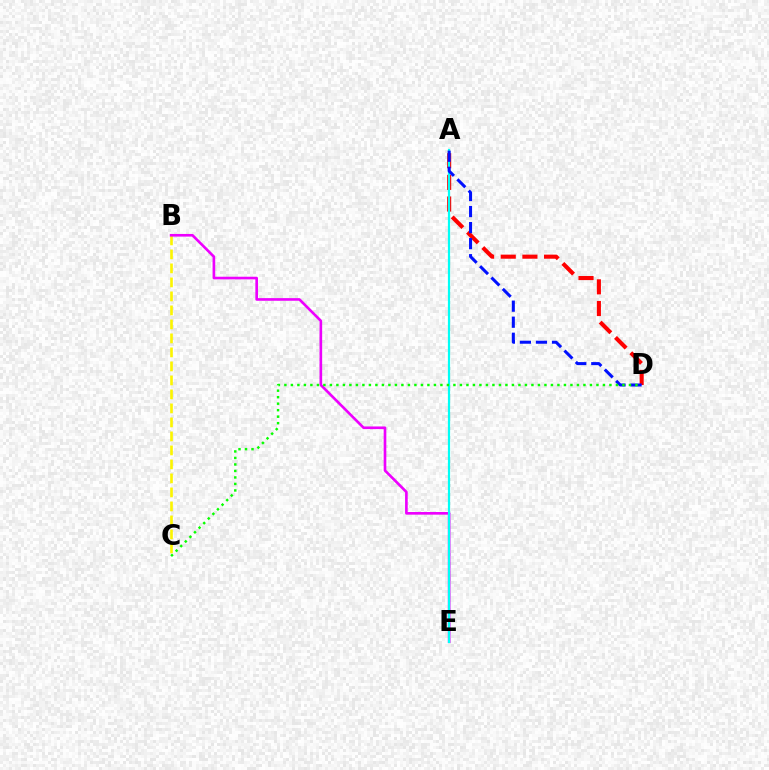{('A', 'D'): [{'color': '#ff0000', 'line_style': 'dashed', 'thickness': 2.94}, {'color': '#0010ff', 'line_style': 'dashed', 'thickness': 2.18}], ('B', 'C'): [{'color': '#fcf500', 'line_style': 'dashed', 'thickness': 1.9}], ('B', 'E'): [{'color': '#ee00ff', 'line_style': 'solid', 'thickness': 1.91}], ('A', 'E'): [{'color': '#00fff6', 'line_style': 'solid', 'thickness': 1.59}], ('C', 'D'): [{'color': '#08ff00', 'line_style': 'dotted', 'thickness': 1.77}]}